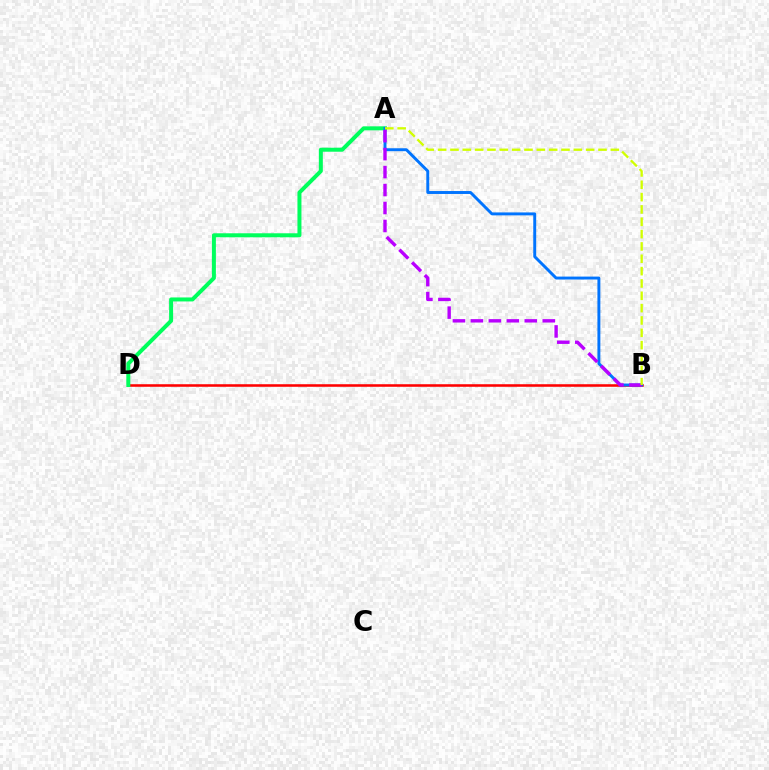{('B', 'D'): [{'color': '#ff0000', 'line_style': 'solid', 'thickness': 1.84}], ('A', 'D'): [{'color': '#00ff5c', 'line_style': 'solid', 'thickness': 2.87}], ('A', 'B'): [{'color': '#0074ff', 'line_style': 'solid', 'thickness': 2.11}, {'color': '#b900ff', 'line_style': 'dashed', 'thickness': 2.44}, {'color': '#d1ff00', 'line_style': 'dashed', 'thickness': 1.68}]}